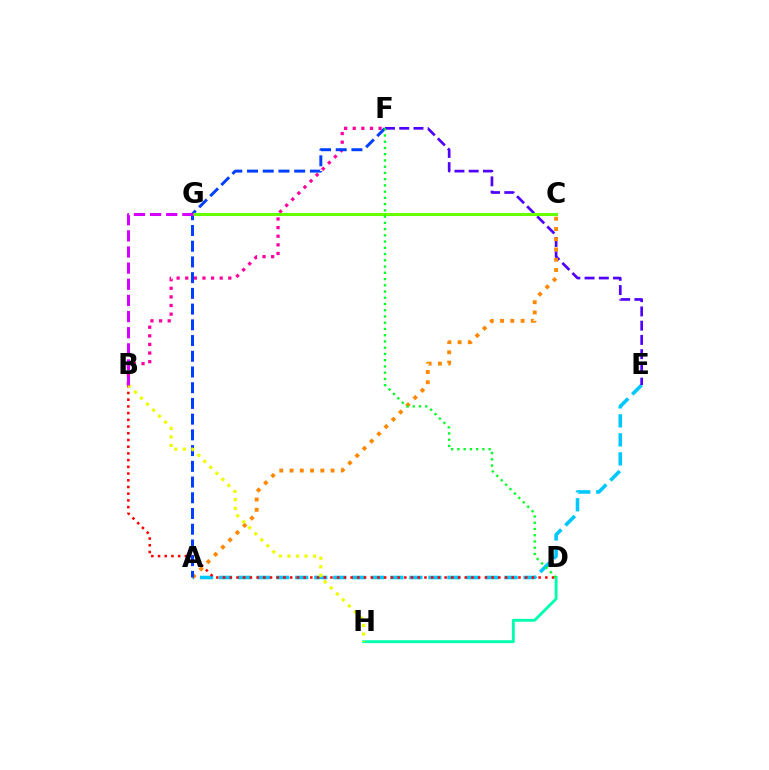{('A', 'E'): [{'color': '#00c7ff', 'line_style': 'dashed', 'thickness': 2.58}], ('D', 'H'): [{'color': '#00ffaf', 'line_style': 'solid', 'thickness': 2.07}], ('B', 'F'): [{'color': '#ff00a0', 'line_style': 'dotted', 'thickness': 2.34}], ('E', 'F'): [{'color': '#4f00ff', 'line_style': 'dashed', 'thickness': 1.94}], ('B', 'D'): [{'color': '#ff0000', 'line_style': 'dotted', 'thickness': 1.82}], ('A', 'C'): [{'color': '#ff8800', 'line_style': 'dotted', 'thickness': 2.79}], ('A', 'F'): [{'color': '#003fff', 'line_style': 'dashed', 'thickness': 2.14}], ('C', 'G'): [{'color': '#66ff00', 'line_style': 'solid', 'thickness': 2.21}], ('B', 'H'): [{'color': '#eeff00', 'line_style': 'dotted', 'thickness': 2.31}], ('D', 'F'): [{'color': '#00ff27', 'line_style': 'dotted', 'thickness': 1.7}], ('B', 'G'): [{'color': '#d600ff', 'line_style': 'dashed', 'thickness': 2.19}]}